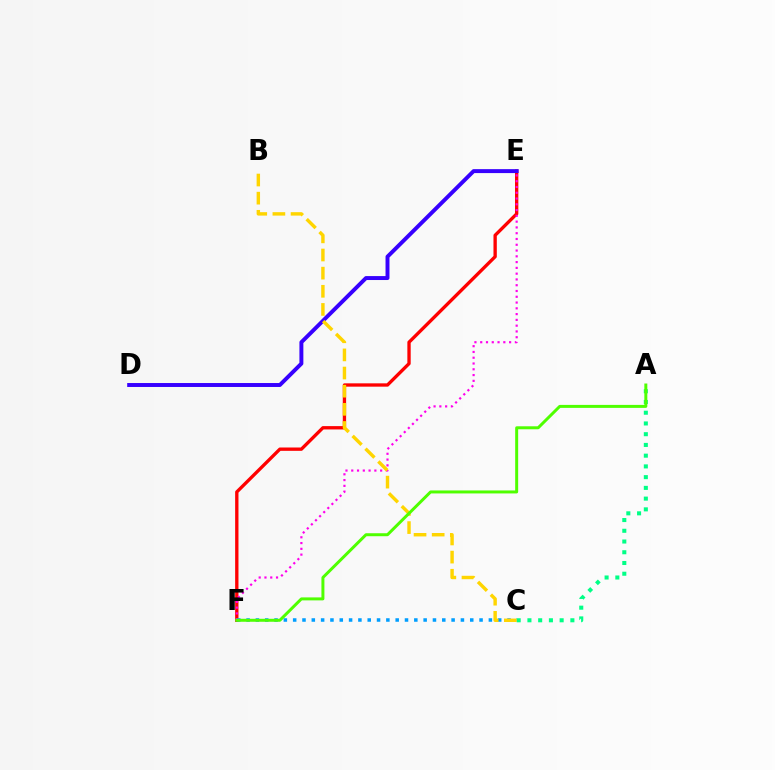{('A', 'C'): [{'color': '#00ff86', 'line_style': 'dotted', 'thickness': 2.92}], ('E', 'F'): [{'color': '#ff0000', 'line_style': 'solid', 'thickness': 2.4}, {'color': '#ff00ed', 'line_style': 'dotted', 'thickness': 1.57}], ('D', 'E'): [{'color': '#3700ff', 'line_style': 'solid', 'thickness': 2.84}], ('C', 'F'): [{'color': '#009eff', 'line_style': 'dotted', 'thickness': 2.53}], ('B', 'C'): [{'color': '#ffd500', 'line_style': 'dashed', 'thickness': 2.46}], ('A', 'F'): [{'color': '#4fff00', 'line_style': 'solid', 'thickness': 2.15}]}